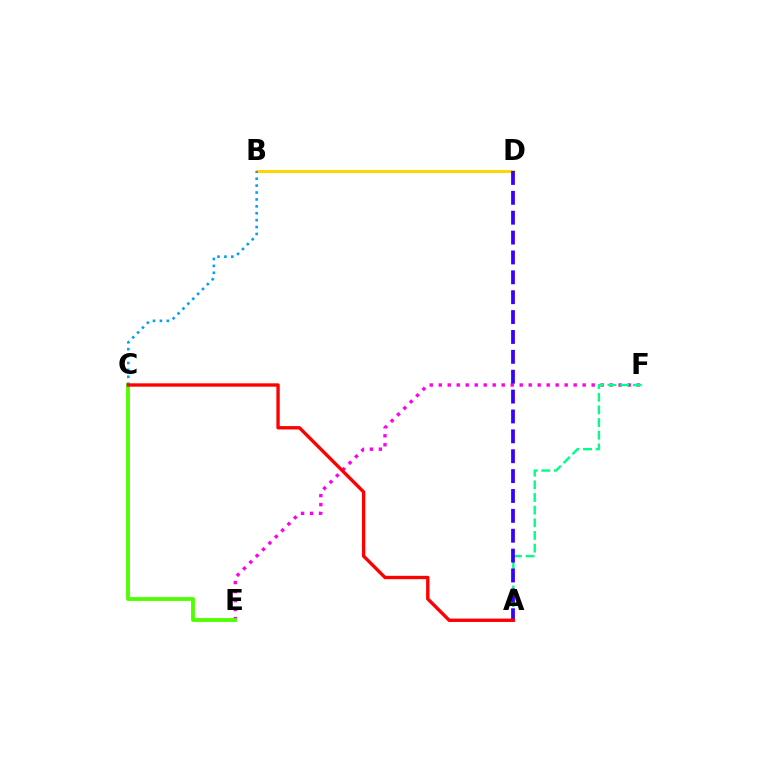{('B', 'D'): [{'color': '#ffd500', 'line_style': 'solid', 'thickness': 2.15}], ('E', 'F'): [{'color': '#ff00ed', 'line_style': 'dotted', 'thickness': 2.44}], ('A', 'F'): [{'color': '#00ff86', 'line_style': 'dashed', 'thickness': 1.72}], ('B', 'C'): [{'color': '#009eff', 'line_style': 'dotted', 'thickness': 1.88}], ('A', 'D'): [{'color': '#3700ff', 'line_style': 'dashed', 'thickness': 2.7}], ('C', 'E'): [{'color': '#4fff00', 'line_style': 'solid', 'thickness': 2.77}], ('A', 'C'): [{'color': '#ff0000', 'line_style': 'solid', 'thickness': 2.42}]}